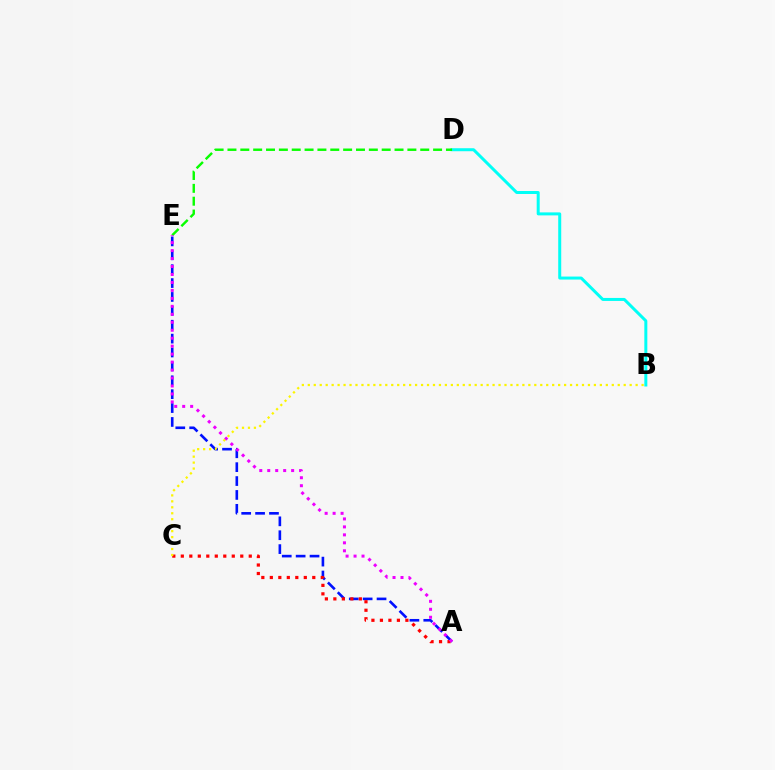{('A', 'E'): [{'color': '#0010ff', 'line_style': 'dashed', 'thickness': 1.89}, {'color': '#ee00ff', 'line_style': 'dotted', 'thickness': 2.16}], ('A', 'C'): [{'color': '#ff0000', 'line_style': 'dotted', 'thickness': 2.31}], ('B', 'D'): [{'color': '#00fff6', 'line_style': 'solid', 'thickness': 2.16}], ('D', 'E'): [{'color': '#08ff00', 'line_style': 'dashed', 'thickness': 1.75}], ('B', 'C'): [{'color': '#fcf500', 'line_style': 'dotted', 'thickness': 1.62}]}